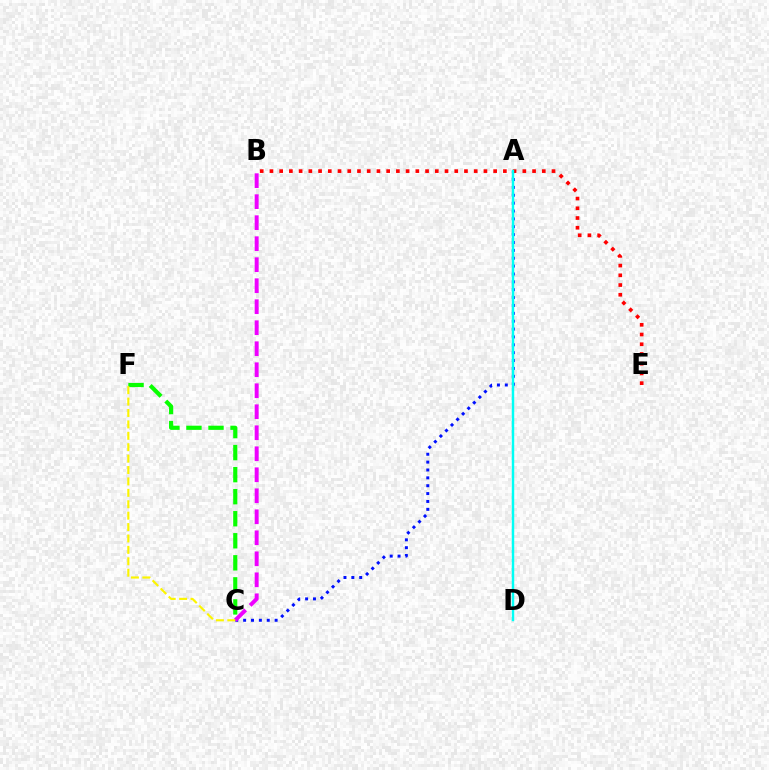{('A', 'C'): [{'color': '#0010ff', 'line_style': 'dotted', 'thickness': 2.14}], ('C', 'F'): [{'color': '#08ff00', 'line_style': 'dashed', 'thickness': 2.99}, {'color': '#fcf500', 'line_style': 'dashed', 'thickness': 1.55}], ('B', 'E'): [{'color': '#ff0000', 'line_style': 'dotted', 'thickness': 2.64}], ('B', 'C'): [{'color': '#ee00ff', 'line_style': 'dashed', 'thickness': 2.85}], ('A', 'D'): [{'color': '#00fff6', 'line_style': 'solid', 'thickness': 1.76}]}